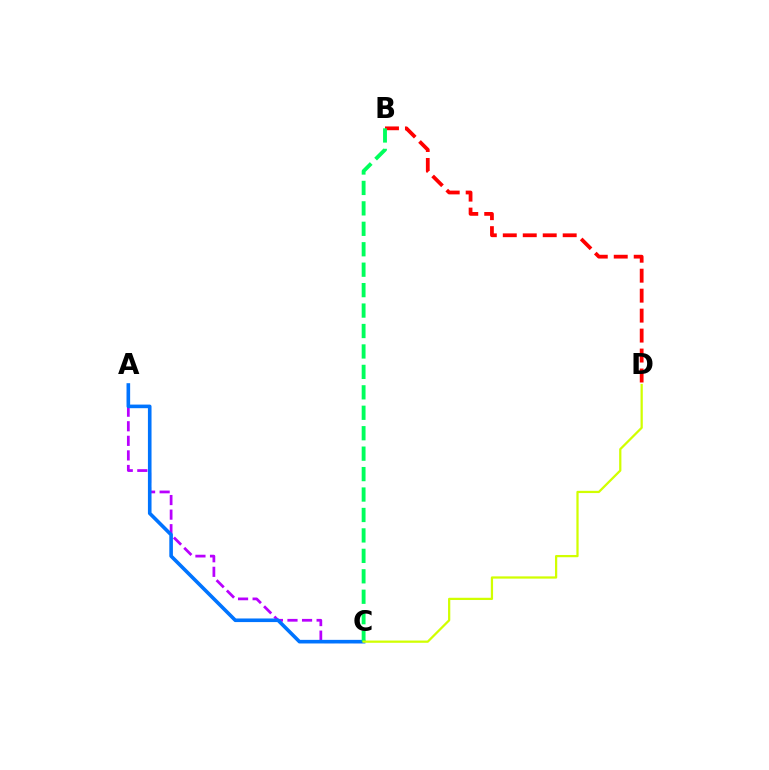{('A', 'C'): [{'color': '#b900ff', 'line_style': 'dashed', 'thickness': 1.98}, {'color': '#0074ff', 'line_style': 'solid', 'thickness': 2.6}], ('B', 'D'): [{'color': '#ff0000', 'line_style': 'dashed', 'thickness': 2.71}], ('B', 'C'): [{'color': '#00ff5c', 'line_style': 'dashed', 'thickness': 2.78}], ('C', 'D'): [{'color': '#d1ff00', 'line_style': 'solid', 'thickness': 1.62}]}